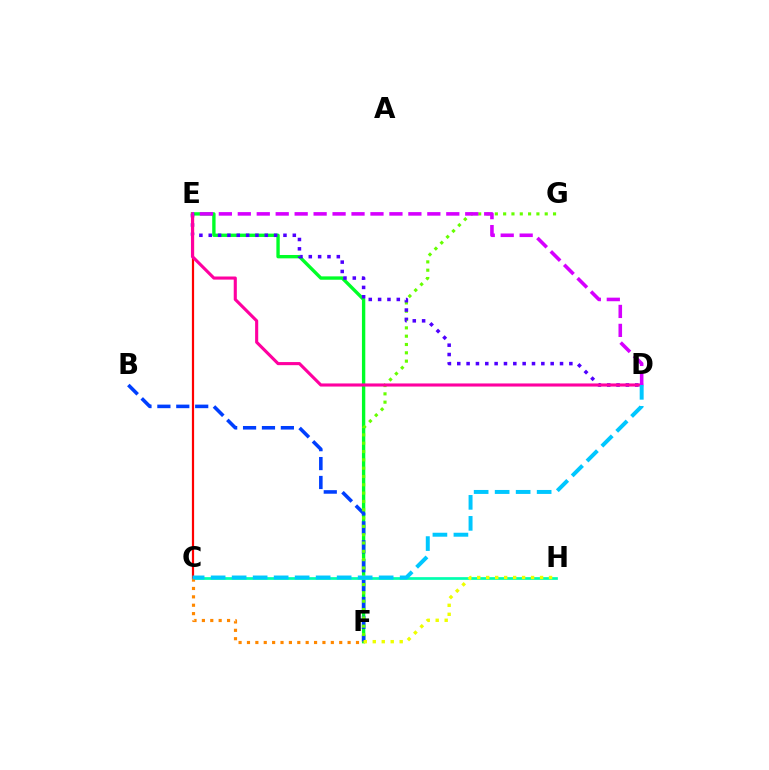{('E', 'F'): [{'color': '#00ff27', 'line_style': 'solid', 'thickness': 2.42}], ('B', 'F'): [{'color': '#003fff', 'line_style': 'dashed', 'thickness': 2.57}], ('F', 'G'): [{'color': '#66ff00', 'line_style': 'dotted', 'thickness': 2.26}], ('C', 'H'): [{'color': '#00ffaf', 'line_style': 'solid', 'thickness': 1.95}], ('D', 'E'): [{'color': '#4f00ff', 'line_style': 'dotted', 'thickness': 2.54}, {'color': '#ff00a0', 'line_style': 'solid', 'thickness': 2.24}, {'color': '#d600ff', 'line_style': 'dashed', 'thickness': 2.57}], ('C', 'E'): [{'color': '#ff0000', 'line_style': 'solid', 'thickness': 1.59}], ('C', 'F'): [{'color': '#ff8800', 'line_style': 'dotted', 'thickness': 2.28}], ('F', 'H'): [{'color': '#eeff00', 'line_style': 'dotted', 'thickness': 2.44}], ('C', 'D'): [{'color': '#00c7ff', 'line_style': 'dashed', 'thickness': 2.85}]}